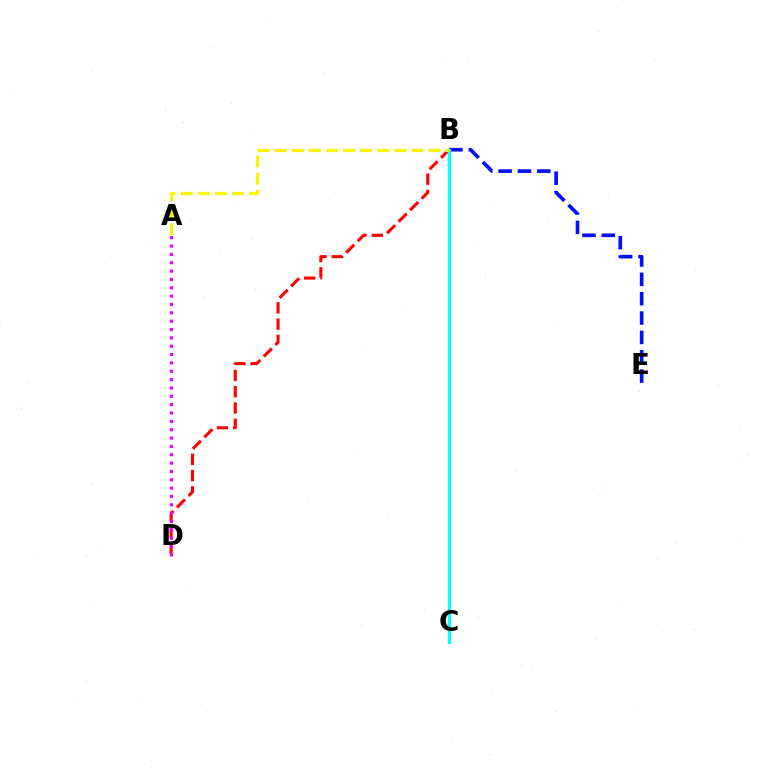{('B', 'D'): [{'color': '#ff0000', 'line_style': 'dashed', 'thickness': 2.21}], ('A', 'D'): [{'color': '#ee00ff', 'line_style': 'dotted', 'thickness': 2.27}], ('B', 'E'): [{'color': '#0010ff', 'line_style': 'dashed', 'thickness': 2.63}], ('B', 'C'): [{'color': '#08ff00', 'line_style': 'dashed', 'thickness': 1.62}, {'color': '#00fff6', 'line_style': 'solid', 'thickness': 2.32}], ('A', 'B'): [{'color': '#fcf500', 'line_style': 'dashed', 'thickness': 2.32}]}